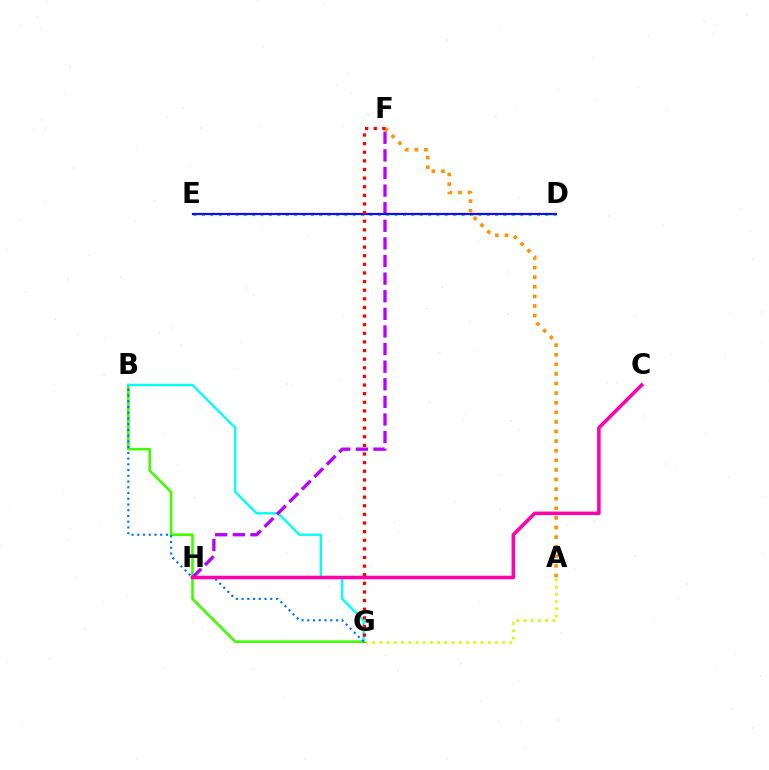{('B', 'G'): [{'color': '#3dff00', 'line_style': 'solid', 'thickness': 1.88}, {'color': '#00fff6', 'line_style': 'solid', 'thickness': 1.69}, {'color': '#0074ff', 'line_style': 'dotted', 'thickness': 1.56}], ('D', 'E'): [{'color': '#00ff5c', 'line_style': 'dotted', 'thickness': 2.28}, {'color': '#2500ff', 'line_style': 'solid', 'thickness': 1.61}], ('A', 'G'): [{'color': '#d1ff00', 'line_style': 'dotted', 'thickness': 1.96}], ('F', 'H'): [{'color': '#b900ff', 'line_style': 'dashed', 'thickness': 2.39}], ('A', 'F'): [{'color': '#ff9400', 'line_style': 'dotted', 'thickness': 2.61}], ('F', 'G'): [{'color': '#ff0000', 'line_style': 'dotted', 'thickness': 2.34}], ('C', 'H'): [{'color': '#ff00ac', 'line_style': 'solid', 'thickness': 2.55}]}